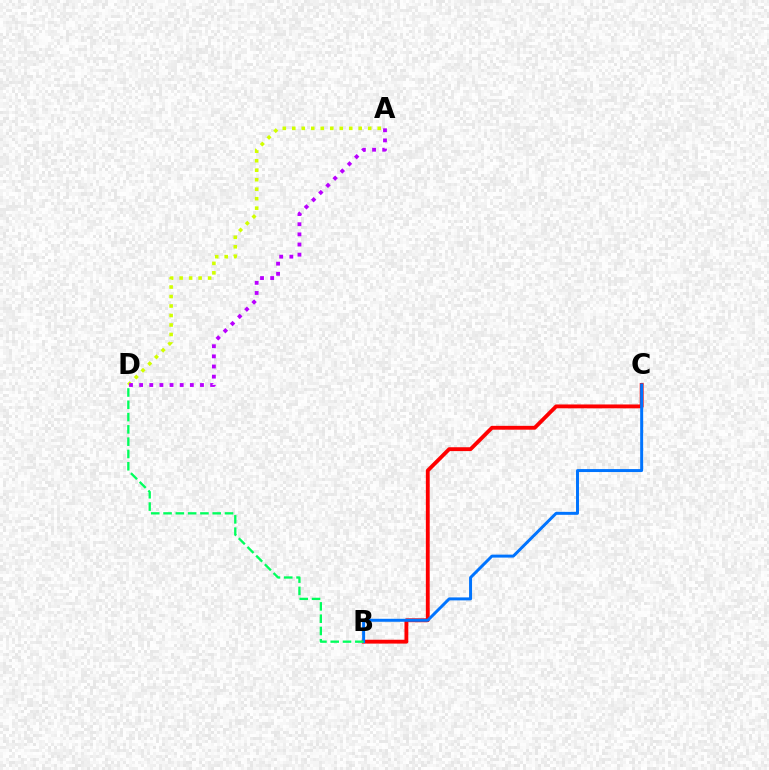{('B', 'C'): [{'color': '#ff0000', 'line_style': 'solid', 'thickness': 2.77}, {'color': '#0074ff', 'line_style': 'solid', 'thickness': 2.14}], ('A', 'D'): [{'color': '#d1ff00', 'line_style': 'dotted', 'thickness': 2.58}, {'color': '#b900ff', 'line_style': 'dotted', 'thickness': 2.75}], ('B', 'D'): [{'color': '#00ff5c', 'line_style': 'dashed', 'thickness': 1.67}]}